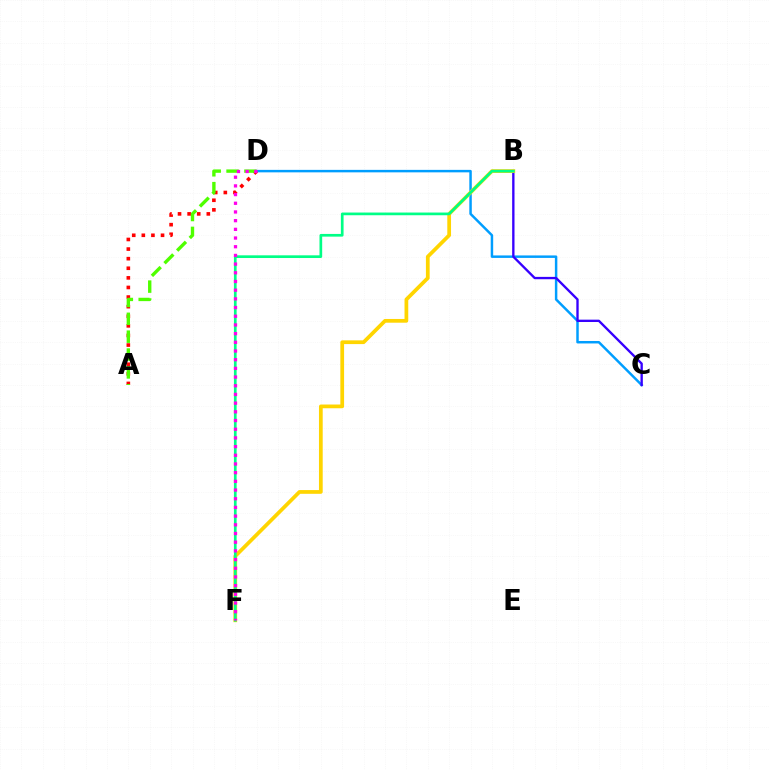{('C', 'D'): [{'color': '#009eff', 'line_style': 'solid', 'thickness': 1.78}], ('B', 'C'): [{'color': '#3700ff', 'line_style': 'solid', 'thickness': 1.69}], ('A', 'D'): [{'color': '#ff0000', 'line_style': 'dotted', 'thickness': 2.61}, {'color': '#4fff00', 'line_style': 'dashed', 'thickness': 2.43}], ('B', 'F'): [{'color': '#ffd500', 'line_style': 'solid', 'thickness': 2.69}, {'color': '#00ff86', 'line_style': 'solid', 'thickness': 1.94}], ('D', 'F'): [{'color': '#ff00ed', 'line_style': 'dotted', 'thickness': 2.36}]}